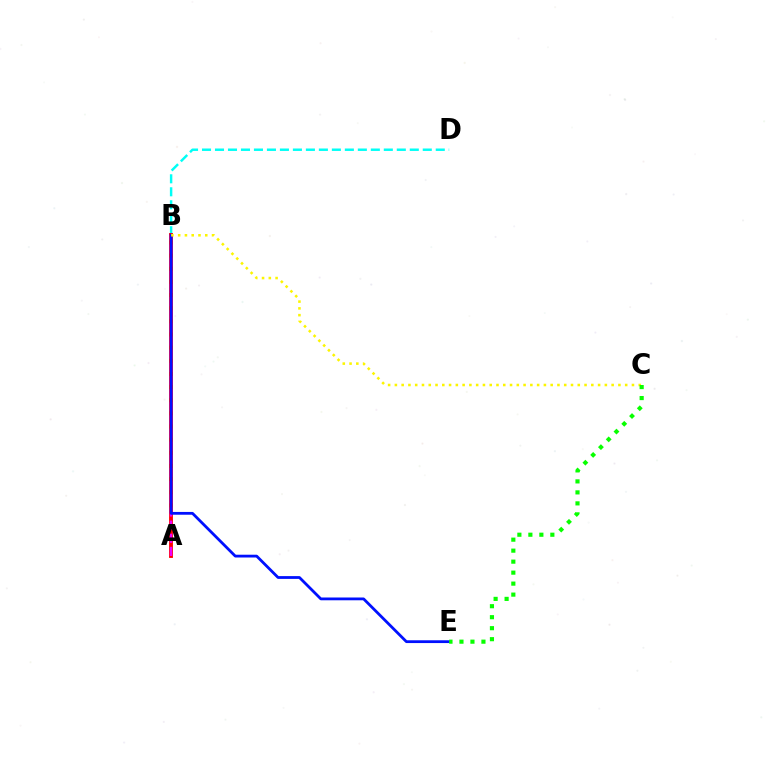{('B', 'D'): [{'color': '#00fff6', 'line_style': 'dashed', 'thickness': 1.76}], ('A', 'B'): [{'color': '#ff0000', 'line_style': 'solid', 'thickness': 2.78}, {'color': '#ee00ff', 'line_style': 'dashed', 'thickness': 1.79}], ('B', 'E'): [{'color': '#0010ff', 'line_style': 'solid', 'thickness': 2.01}], ('B', 'C'): [{'color': '#fcf500', 'line_style': 'dotted', 'thickness': 1.84}], ('C', 'E'): [{'color': '#08ff00', 'line_style': 'dotted', 'thickness': 2.99}]}